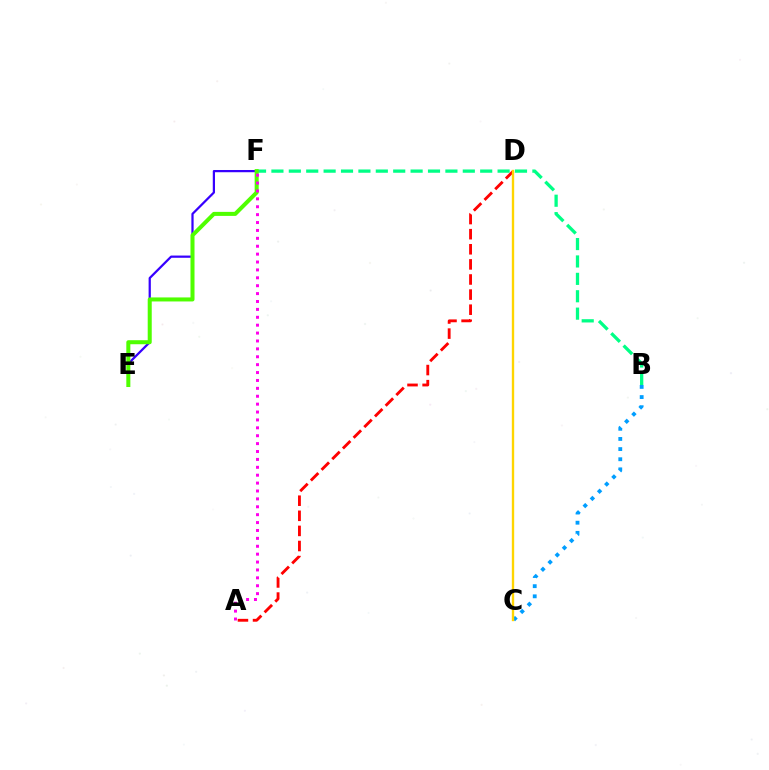{('B', 'C'): [{'color': '#009eff', 'line_style': 'dotted', 'thickness': 2.76}], ('B', 'F'): [{'color': '#00ff86', 'line_style': 'dashed', 'thickness': 2.36}], ('E', 'F'): [{'color': '#3700ff', 'line_style': 'solid', 'thickness': 1.61}, {'color': '#4fff00', 'line_style': 'solid', 'thickness': 2.9}], ('A', 'D'): [{'color': '#ff0000', 'line_style': 'dashed', 'thickness': 2.05}], ('C', 'D'): [{'color': '#ffd500', 'line_style': 'solid', 'thickness': 1.7}], ('A', 'F'): [{'color': '#ff00ed', 'line_style': 'dotted', 'thickness': 2.15}]}